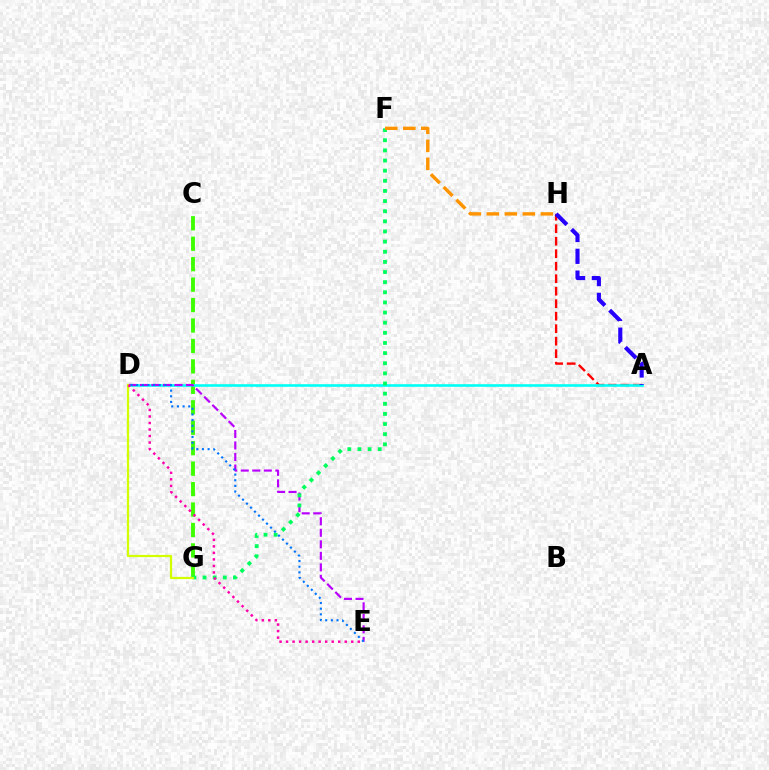{('A', 'H'): [{'color': '#ff0000', 'line_style': 'dashed', 'thickness': 1.7}, {'color': '#2500ff', 'line_style': 'dashed', 'thickness': 2.97}], ('C', 'G'): [{'color': '#3dff00', 'line_style': 'dashed', 'thickness': 2.78}], ('A', 'D'): [{'color': '#00fff6', 'line_style': 'solid', 'thickness': 1.88}], ('D', 'E'): [{'color': '#b900ff', 'line_style': 'dashed', 'thickness': 1.57}, {'color': '#ff00ac', 'line_style': 'dotted', 'thickness': 1.77}, {'color': '#0074ff', 'line_style': 'dotted', 'thickness': 1.54}], ('F', 'G'): [{'color': '#00ff5c', 'line_style': 'dotted', 'thickness': 2.75}], ('D', 'G'): [{'color': '#d1ff00', 'line_style': 'solid', 'thickness': 1.6}], ('F', 'H'): [{'color': '#ff9400', 'line_style': 'dashed', 'thickness': 2.45}]}